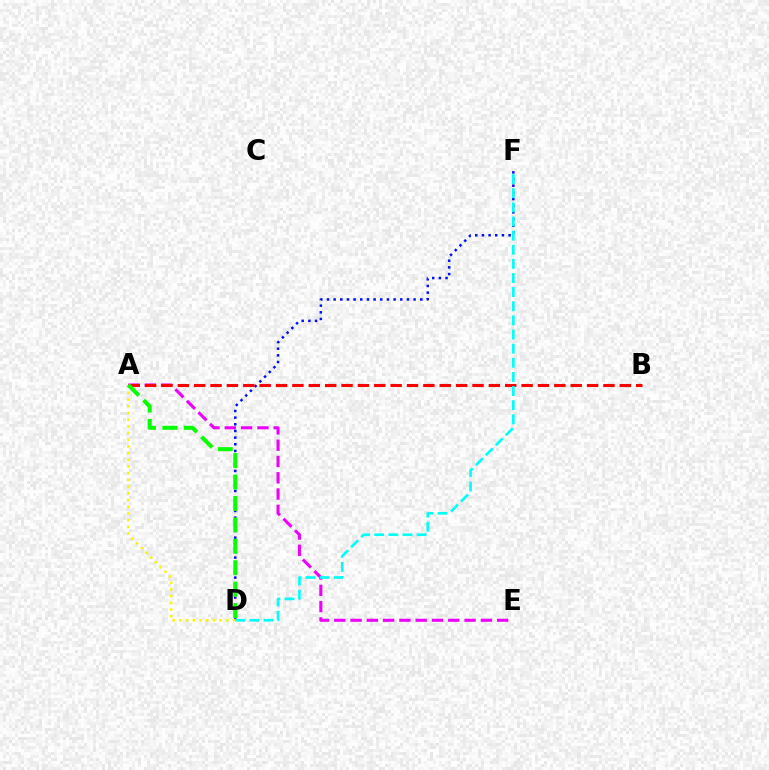{('A', 'E'): [{'color': '#ee00ff', 'line_style': 'dashed', 'thickness': 2.21}], ('D', 'F'): [{'color': '#0010ff', 'line_style': 'dotted', 'thickness': 1.81}, {'color': '#00fff6', 'line_style': 'dashed', 'thickness': 1.92}], ('A', 'D'): [{'color': '#fcf500', 'line_style': 'dotted', 'thickness': 1.82}, {'color': '#08ff00', 'line_style': 'dashed', 'thickness': 2.91}], ('A', 'B'): [{'color': '#ff0000', 'line_style': 'dashed', 'thickness': 2.22}]}